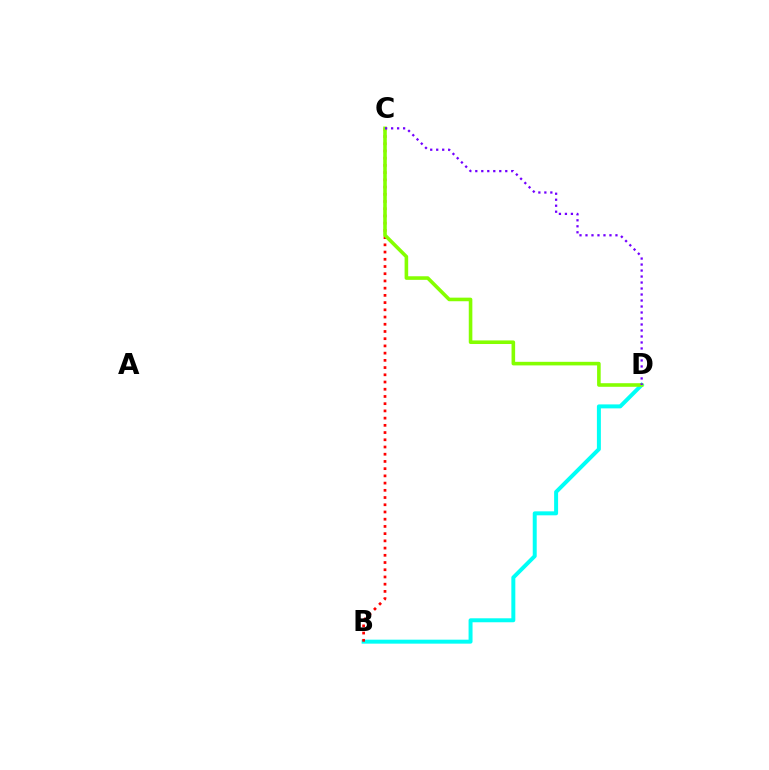{('B', 'D'): [{'color': '#00fff6', 'line_style': 'solid', 'thickness': 2.86}], ('B', 'C'): [{'color': '#ff0000', 'line_style': 'dotted', 'thickness': 1.96}], ('C', 'D'): [{'color': '#84ff00', 'line_style': 'solid', 'thickness': 2.58}, {'color': '#7200ff', 'line_style': 'dotted', 'thickness': 1.63}]}